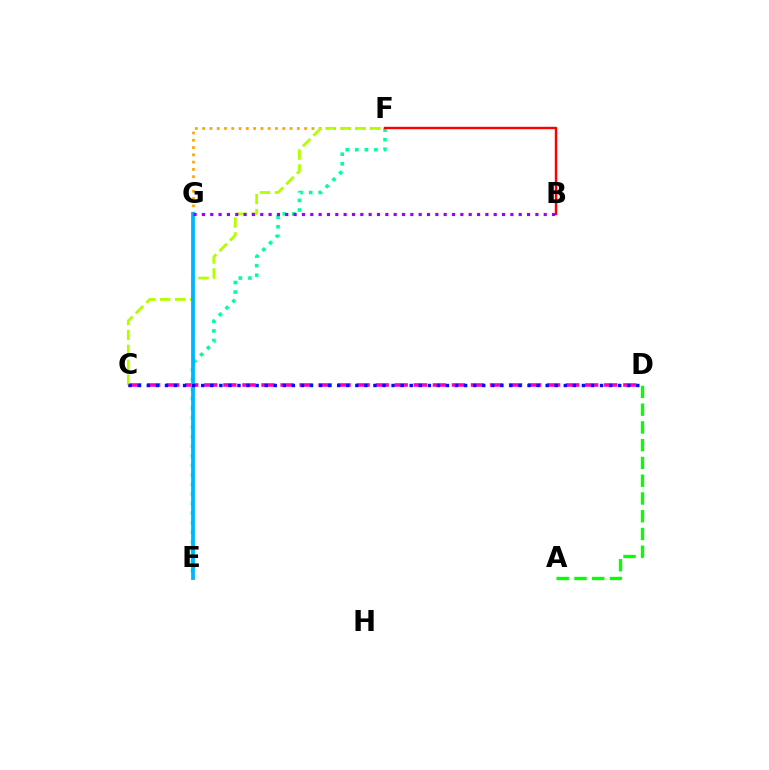{('F', 'G'): [{'color': '#ffa500', 'line_style': 'dotted', 'thickness': 1.98}], ('E', 'F'): [{'color': '#00ff9d', 'line_style': 'dotted', 'thickness': 2.6}], ('C', 'D'): [{'color': '#ff00bd', 'line_style': 'dashed', 'thickness': 2.59}, {'color': '#0010ff', 'line_style': 'dotted', 'thickness': 2.46}], ('C', 'F'): [{'color': '#b3ff00', 'line_style': 'dashed', 'thickness': 2.03}], ('B', 'F'): [{'color': '#ff0000', 'line_style': 'solid', 'thickness': 1.76}], ('A', 'D'): [{'color': '#08ff00', 'line_style': 'dashed', 'thickness': 2.41}], ('E', 'G'): [{'color': '#00b5ff', 'line_style': 'solid', 'thickness': 2.74}], ('B', 'G'): [{'color': '#9b00ff', 'line_style': 'dotted', 'thickness': 2.27}]}